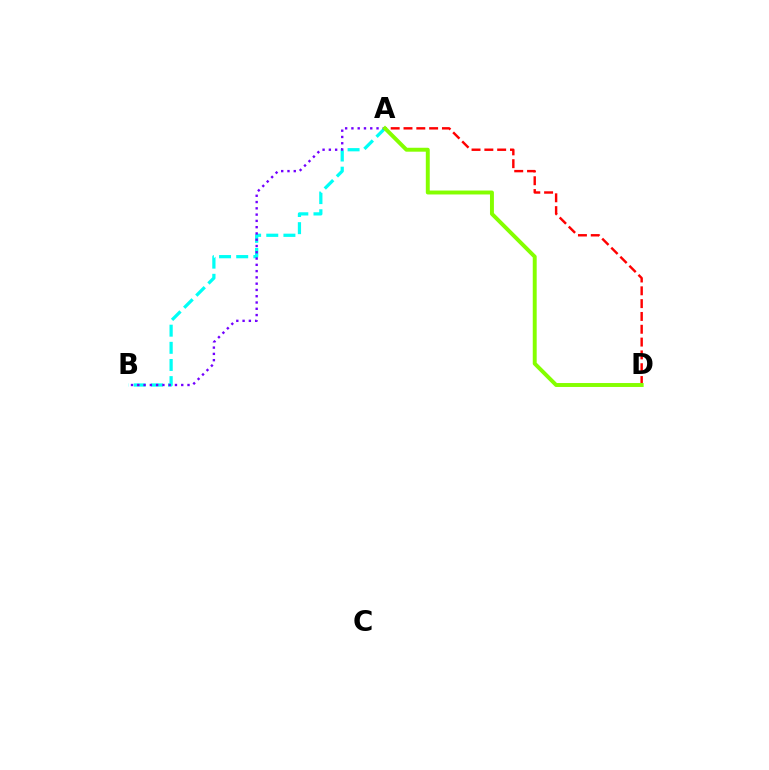{('A', 'B'): [{'color': '#00fff6', 'line_style': 'dashed', 'thickness': 2.33}, {'color': '#7200ff', 'line_style': 'dotted', 'thickness': 1.71}], ('A', 'D'): [{'color': '#ff0000', 'line_style': 'dashed', 'thickness': 1.74}, {'color': '#84ff00', 'line_style': 'solid', 'thickness': 2.83}]}